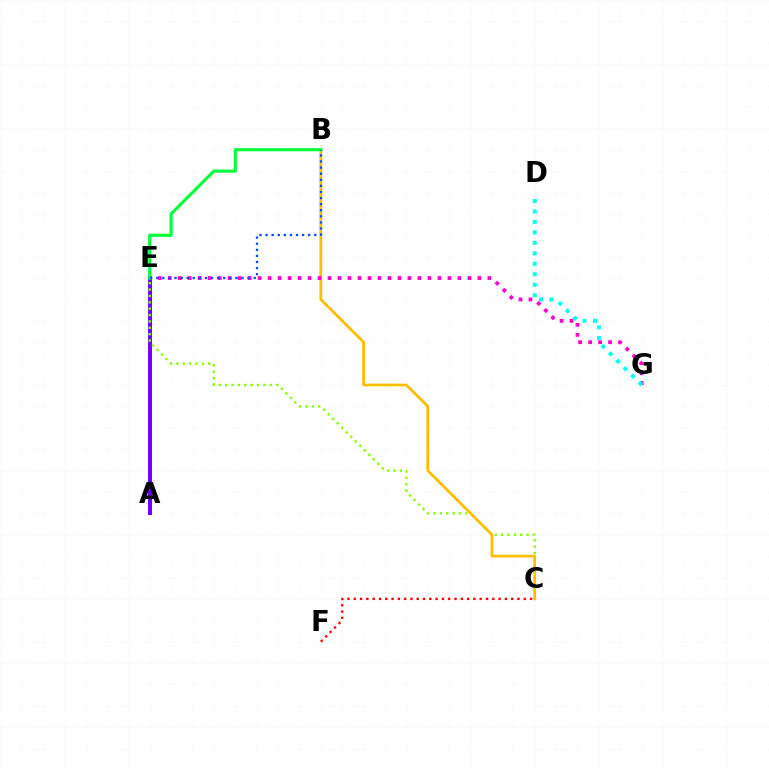{('A', 'E'): [{'color': '#7200ff', 'line_style': 'solid', 'thickness': 2.88}], ('C', 'E'): [{'color': '#84ff00', 'line_style': 'dotted', 'thickness': 1.73}], ('B', 'C'): [{'color': '#ffbd00', 'line_style': 'solid', 'thickness': 1.99}], ('E', 'G'): [{'color': '#ff00cf', 'line_style': 'dotted', 'thickness': 2.71}], ('B', 'E'): [{'color': '#00ff39', 'line_style': 'solid', 'thickness': 2.24}, {'color': '#004bff', 'line_style': 'dotted', 'thickness': 1.66}], ('D', 'G'): [{'color': '#00fff6', 'line_style': 'dotted', 'thickness': 2.85}], ('C', 'F'): [{'color': '#ff0000', 'line_style': 'dotted', 'thickness': 1.71}]}